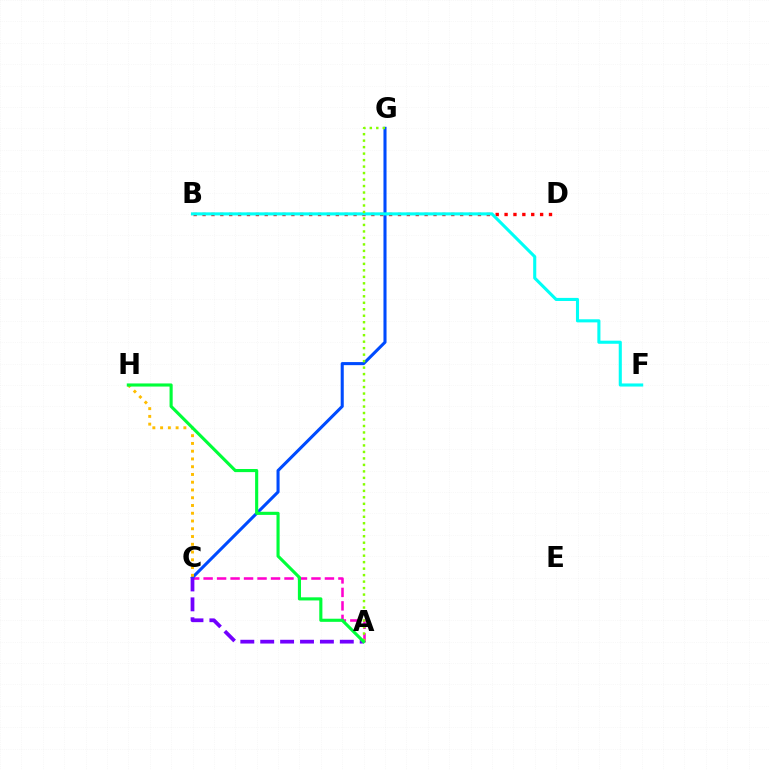{('A', 'C'): [{'color': '#ff00cf', 'line_style': 'dashed', 'thickness': 1.83}, {'color': '#7200ff', 'line_style': 'dashed', 'thickness': 2.7}], ('C', 'G'): [{'color': '#004bff', 'line_style': 'solid', 'thickness': 2.21}], ('C', 'H'): [{'color': '#ffbd00', 'line_style': 'dotted', 'thickness': 2.11}], ('B', 'D'): [{'color': '#ff0000', 'line_style': 'dotted', 'thickness': 2.41}], ('B', 'F'): [{'color': '#00fff6', 'line_style': 'solid', 'thickness': 2.23}], ('A', 'G'): [{'color': '#84ff00', 'line_style': 'dotted', 'thickness': 1.76}], ('A', 'H'): [{'color': '#00ff39', 'line_style': 'solid', 'thickness': 2.25}]}